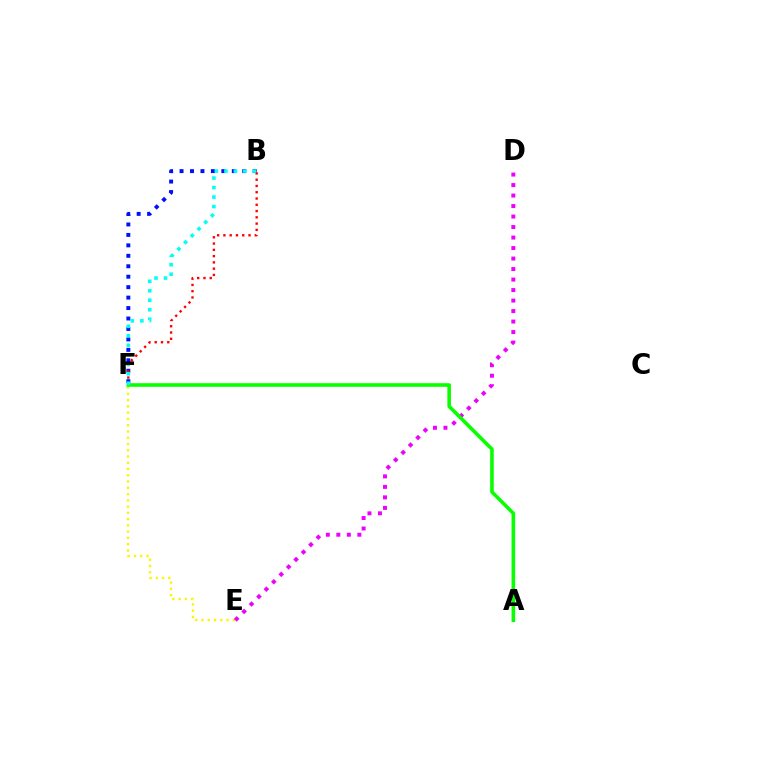{('B', 'F'): [{'color': '#0010ff', 'line_style': 'dotted', 'thickness': 2.84}, {'color': '#ff0000', 'line_style': 'dotted', 'thickness': 1.7}, {'color': '#00fff6', 'line_style': 'dotted', 'thickness': 2.58}], ('E', 'F'): [{'color': '#fcf500', 'line_style': 'dotted', 'thickness': 1.7}], ('D', 'E'): [{'color': '#ee00ff', 'line_style': 'dotted', 'thickness': 2.85}], ('A', 'F'): [{'color': '#08ff00', 'line_style': 'solid', 'thickness': 2.58}]}